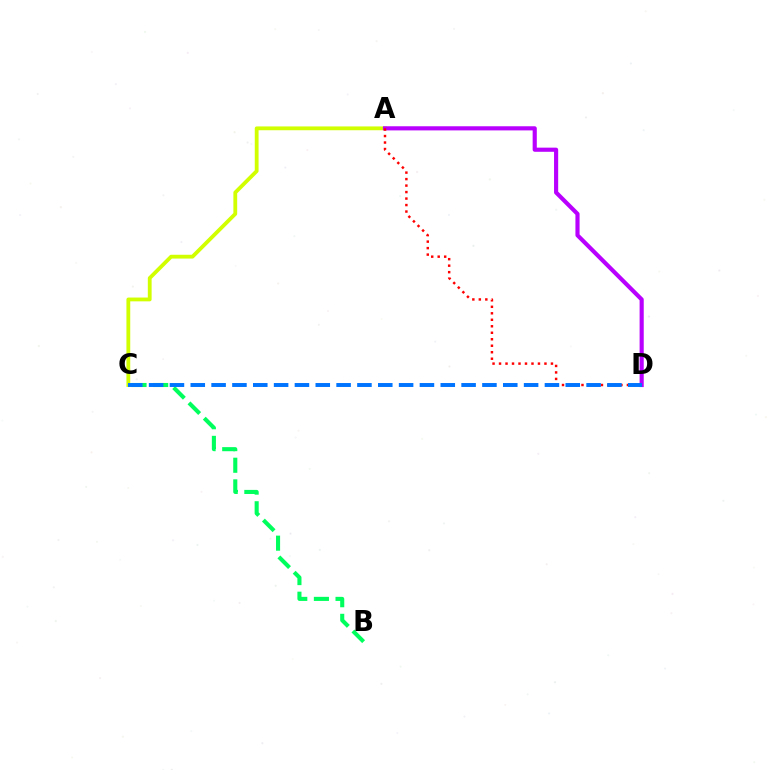{('A', 'C'): [{'color': '#d1ff00', 'line_style': 'solid', 'thickness': 2.74}], ('A', 'D'): [{'color': '#b900ff', 'line_style': 'solid', 'thickness': 2.98}, {'color': '#ff0000', 'line_style': 'dotted', 'thickness': 1.76}], ('B', 'C'): [{'color': '#00ff5c', 'line_style': 'dashed', 'thickness': 2.94}], ('C', 'D'): [{'color': '#0074ff', 'line_style': 'dashed', 'thickness': 2.83}]}